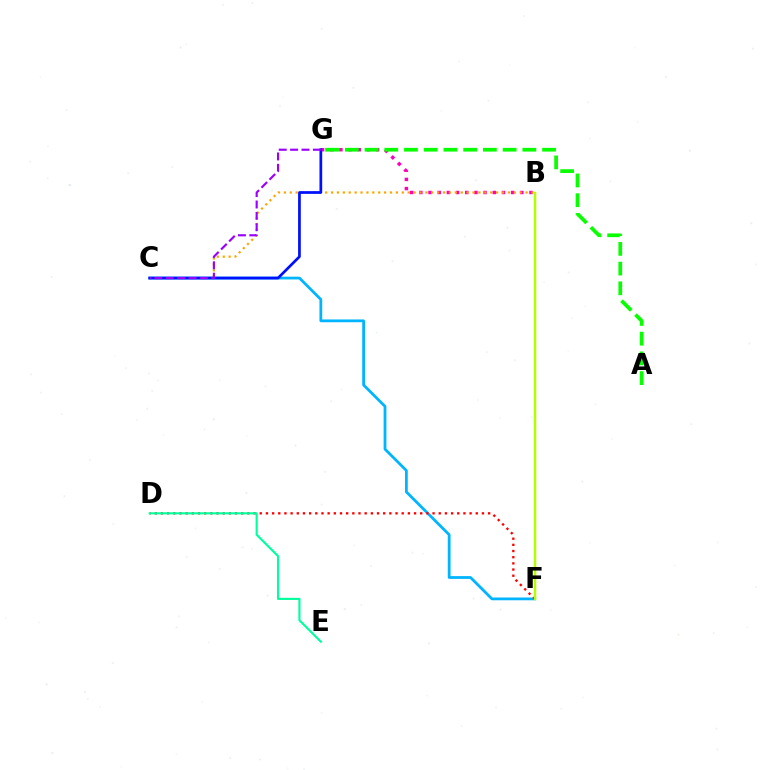{('B', 'G'): [{'color': '#ff00bd', 'line_style': 'dotted', 'thickness': 2.49}], ('C', 'F'): [{'color': '#00b5ff', 'line_style': 'solid', 'thickness': 1.99}], ('D', 'F'): [{'color': '#ff0000', 'line_style': 'dotted', 'thickness': 1.68}], ('B', 'C'): [{'color': '#ffa500', 'line_style': 'dotted', 'thickness': 1.6}], ('C', 'G'): [{'color': '#0010ff', 'line_style': 'solid', 'thickness': 1.96}, {'color': '#9b00ff', 'line_style': 'dashed', 'thickness': 1.55}], ('A', 'G'): [{'color': '#08ff00', 'line_style': 'dashed', 'thickness': 2.68}], ('D', 'E'): [{'color': '#00ff9d', 'line_style': 'solid', 'thickness': 1.54}], ('B', 'F'): [{'color': '#b3ff00', 'line_style': 'solid', 'thickness': 1.8}]}